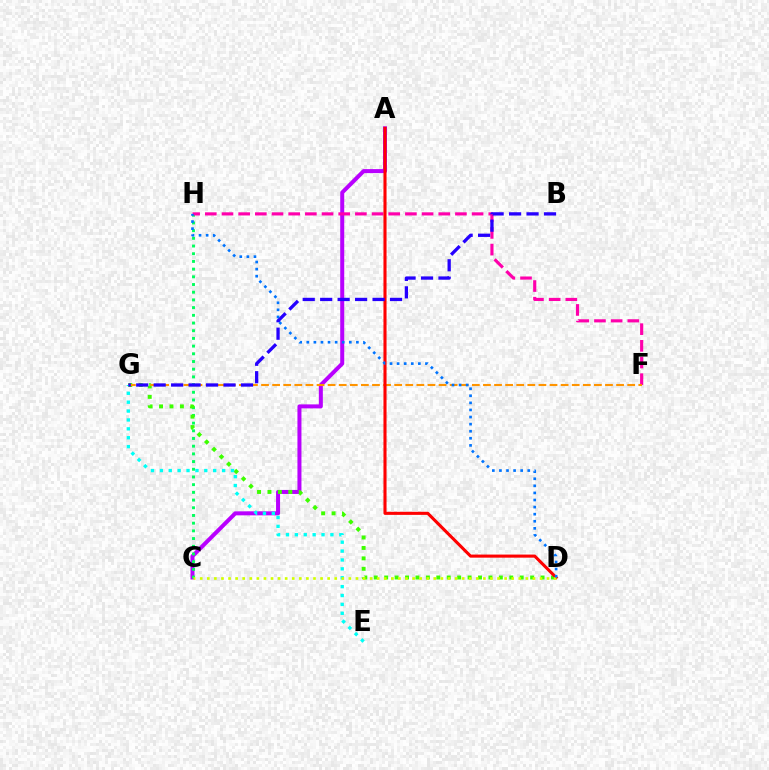{('A', 'C'): [{'color': '#b900ff', 'line_style': 'solid', 'thickness': 2.89}], ('C', 'H'): [{'color': '#00ff5c', 'line_style': 'dotted', 'thickness': 2.09}], ('D', 'G'): [{'color': '#3dff00', 'line_style': 'dotted', 'thickness': 2.83}], ('F', 'H'): [{'color': '#ff00ac', 'line_style': 'dashed', 'thickness': 2.27}], ('F', 'G'): [{'color': '#ff9400', 'line_style': 'dashed', 'thickness': 1.51}], ('A', 'D'): [{'color': '#ff0000', 'line_style': 'solid', 'thickness': 2.22}], ('E', 'G'): [{'color': '#00fff6', 'line_style': 'dotted', 'thickness': 2.41}], ('C', 'D'): [{'color': '#d1ff00', 'line_style': 'dotted', 'thickness': 1.92}], ('B', 'G'): [{'color': '#2500ff', 'line_style': 'dashed', 'thickness': 2.37}], ('D', 'H'): [{'color': '#0074ff', 'line_style': 'dotted', 'thickness': 1.92}]}